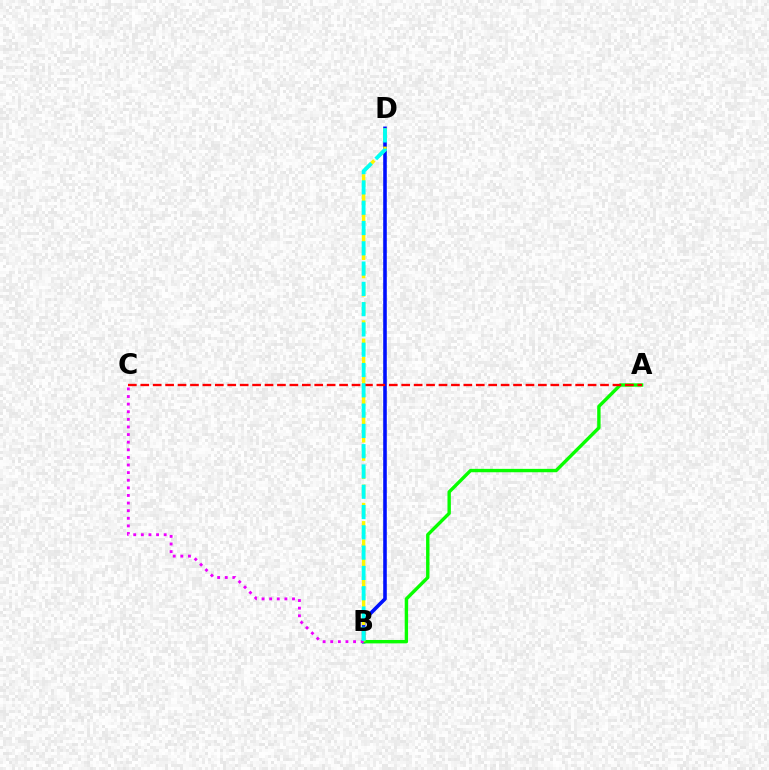{('B', 'D'): [{'color': '#0010ff', 'line_style': 'solid', 'thickness': 2.59}, {'color': '#fcf500', 'line_style': 'dashed', 'thickness': 2.48}, {'color': '#00fff6', 'line_style': 'dashed', 'thickness': 2.76}], ('A', 'B'): [{'color': '#08ff00', 'line_style': 'solid', 'thickness': 2.44}], ('B', 'C'): [{'color': '#ee00ff', 'line_style': 'dotted', 'thickness': 2.07}], ('A', 'C'): [{'color': '#ff0000', 'line_style': 'dashed', 'thickness': 1.69}]}